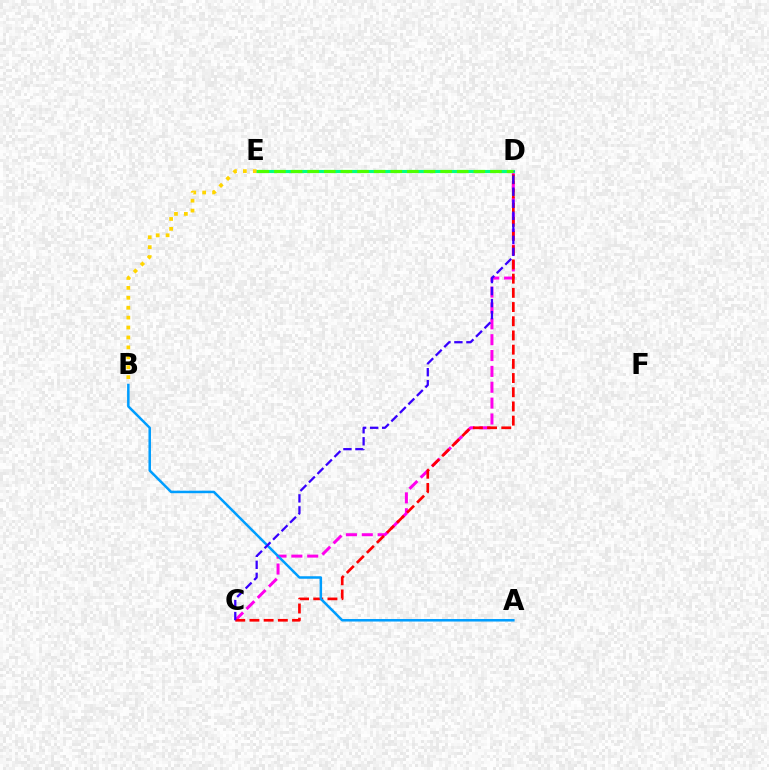{('C', 'D'): [{'color': '#ff00ed', 'line_style': 'dashed', 'thickness': 2.15}, {'color': '#ff0000', 'line_style': 'dashed', 'thickness': 1.93}, {'color': '#3700ff', 'line_style': 'dashed', 'thickness': 1.63}], ('D', 'E'): [{'color': '#00ff86', 'line_style': 'solid', 'thickness': 2.24}, {'color': '#4fff00', 'line_style': 'dashed', 'thickness': 2.26}], ('A', 'B'): [{'color': '#009eff', 'line_style': 'solid', 'thickness': 1.81}], ('B', 'E'): [{'color': '#ffd500', 'line_style': 'dotted', 'thickness': 2.69}]}